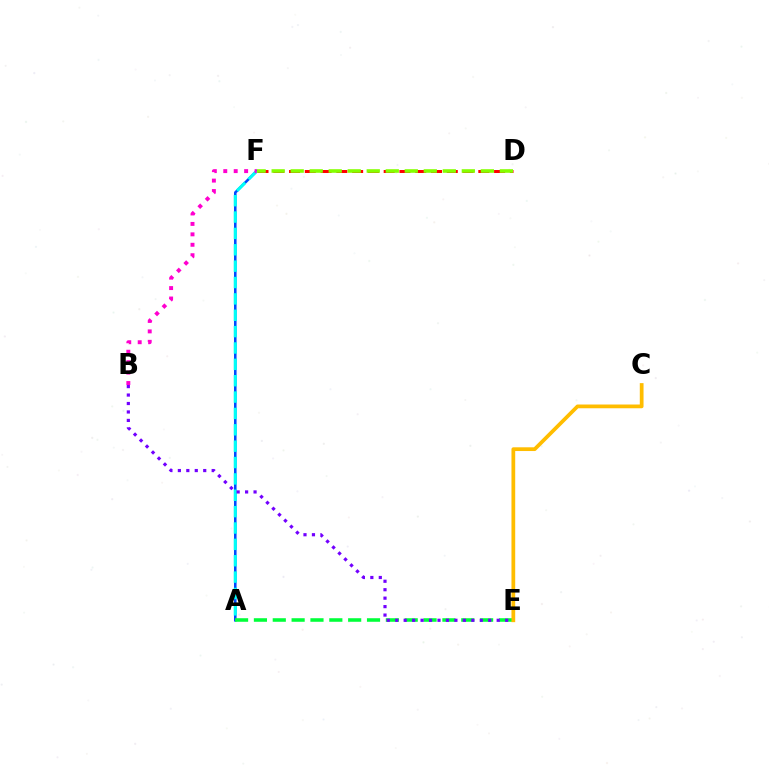{('A', 'F'): [{'color': '#004bff', 'line_style': 'solid', 'thickness': 1.86}, {'color': '#00fff6', 'line_style': 'dashed', 'thickness': 2.22}], ('D', 'F'): [{'color': '#ff0000', 'line_style': 'dashed', 'thickness': 2.14}, {'color': '#84ff00', 'line_style': 'dashed', 'thickness': 2.58}], ('A', 'E'): [{'color': '#00ff39', 'line_style': 'dashed', 'thickness': 2.56}], ('B', 'E'): [{'color': '#7200ff', 'line_style': 'dotted', 'thickness': 2.3}], ('B', 'F'): [{'color': '#ff00cf', 'line_style': 'dotted', 'thickness': 2.83}], ('C', 'E'): [{'color': '#ffbd00', 'line_style': 'solid', 'thickness': 2.7}]}